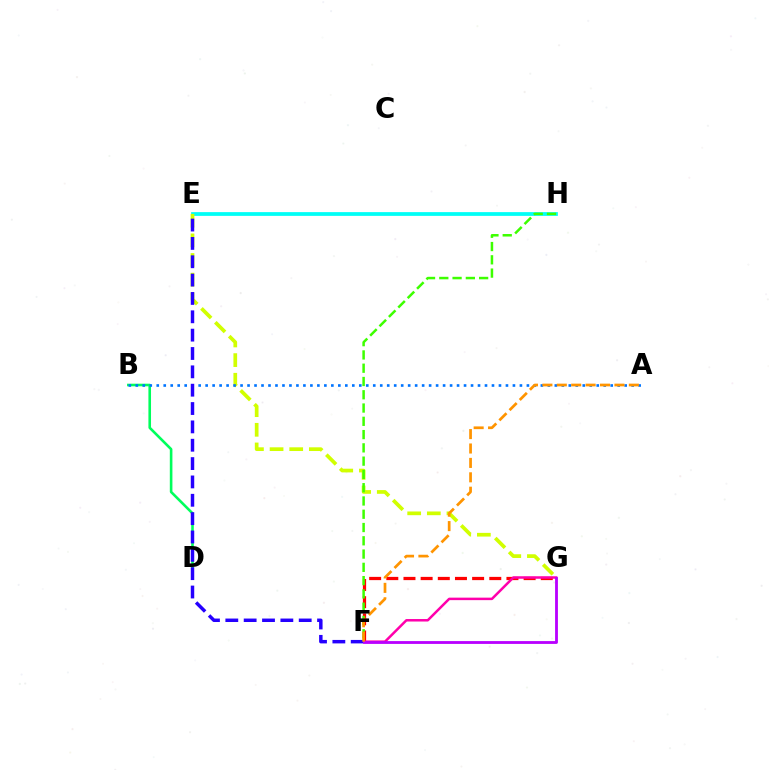{('F', 'G'): [{'color': '#ff0000', 'line_style': 'dashed', 'thickness': 2.33}, {'color': '#ff00ac', 'line_style': 'solid', 'thickness': 1.8}, {'color': '#b900ff', 'line_style': 'solid', 'thickness': 2.03}], ('E', 'H'): [{'color': '#00fff6', 'line_style': 'solid', 'thickness': 2.7}], ('B', 'D'): [{'color': '#00ff5c', 'line_style': 'solid', 'thickness': 1.88}], ('E', 'G'): [{'color': '#d1ff00', 'line_style': 'dashed', 'thickness': 2.67}], ('F', 'H'): [{'color': '#3dff00', 'line_style': 'dashed', 'thickness': 1.8}], ('A', 'B'): [{'color': '#0074ff', 'line_style': 'dotted', 'thickness': 1.9}], ('E', 'F'): [{'color': '#2500ff', 'line_style': 'dashed', 'thickness': 2.49}], ('A', 'F'): [{'color': '#ff9400', 'line_style': 'dashed', 'thickness': 1.96}]}